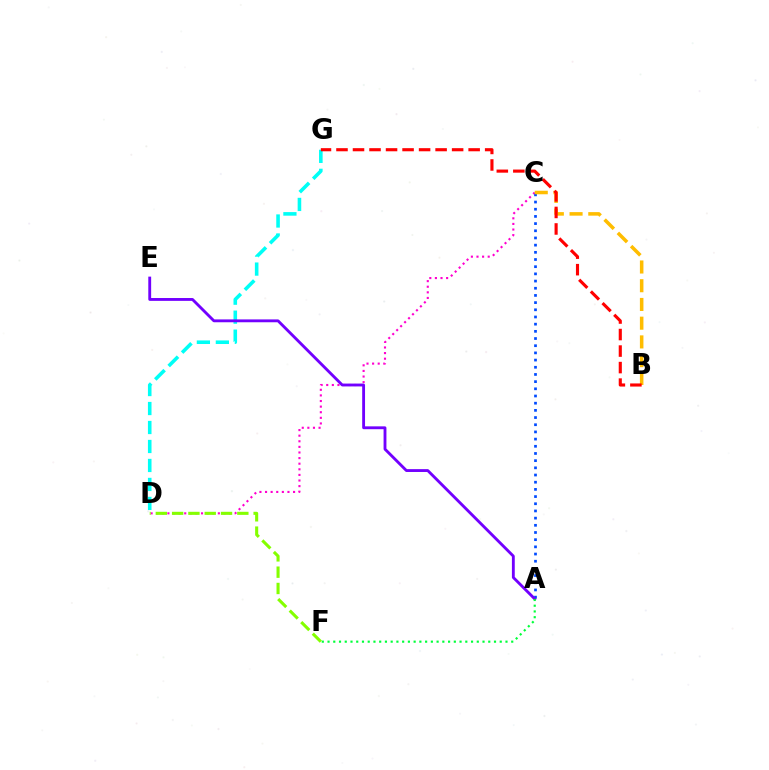{('C', 'D'): [{'color': '#ff00cf', 'line_style': 'dotted', 'thickness': 1.52}], ('D', 'G'): [{'color': '#00fff6', 'line_style': 'dashed', 'thickness': 2.58}], ('A', 'C'): [{'color': '#004bff', 'line_style': 'dotted', 'thickness': 1.95}], ('A', 'E'): [{'color': '#7200ff', 'line_style': 'solid', 'thickness': 2.05}], ('B', 'C'): [{'color': '#ffbd00', 'line_style': 'dashed', 'thickness': 2.54}], ('D', 'F'): [{'color': '#84ff00', 'line_style': 'dashed', 'thickness': 2.21}], ('A', 'F'): [{'color': '#00ff39', 'line_style': 'dotted', 'thickness': 1.56}], ('B', 'G'): [{'color': '#ff0000', 'line_style': 'dashed', 'thickness': 2.24}]}